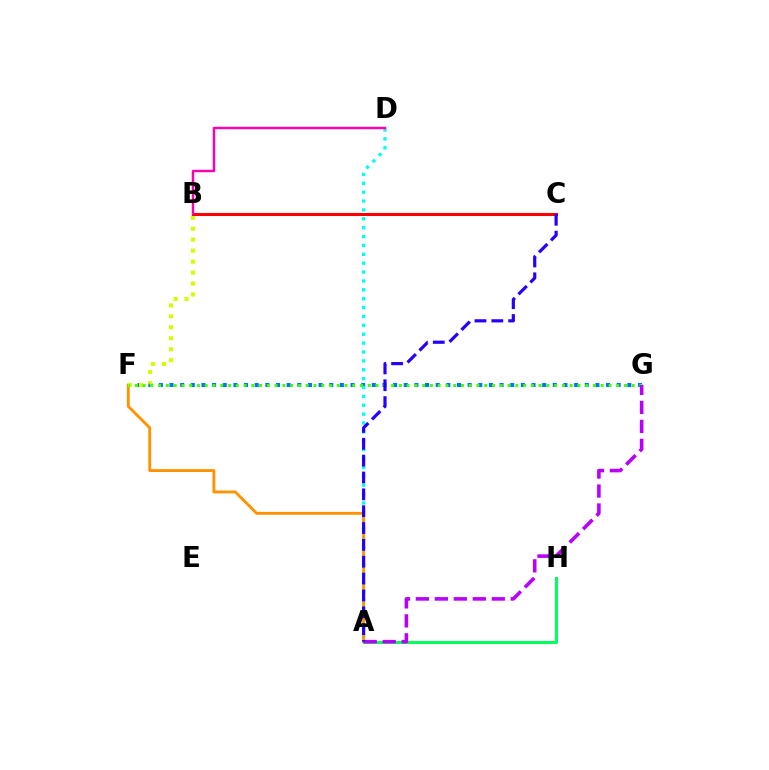{('F', 'G'): [{'color': '#0074ff', 'line_style': 'dotted', 'thickness': 2.89}, {'color': '#3dff00', 'line_style': 'dotted', 'thickness': 2.11}], ('A', 'D'): [{'color': '#00fff6', 'line_style': 'dotted', 'thickness': 2.41}], ('A', 'F'): [{'color': '#ff9400', 'line_style': 'solid', 'thickness': 2.08}], ('A', 'H'): [{'color': '#00ff5c', 'line_style': 'solid', 'thickness': 2.13}], ('B', 'F'): [{'color': '#d1ff00', 'line_style': 'dotted', 'thickness': 2.98}], ('B', 'C'): [{'color': '#ff0000', 'line_style': 'solid', 'thickness': 2.2}], ('A', 'G'): [{'color': '#b900ff', 'line_style': 'dashed', 'thickness': 2.58}], ('A', 'C'): [{'color': '#2500ff', 'line_style': 'dashed', 'thickness': 2.29}], ('B', 'D'): [{'color': '#ff00ac', 'line_style': 'solid', 'thickness': 1.76}]}